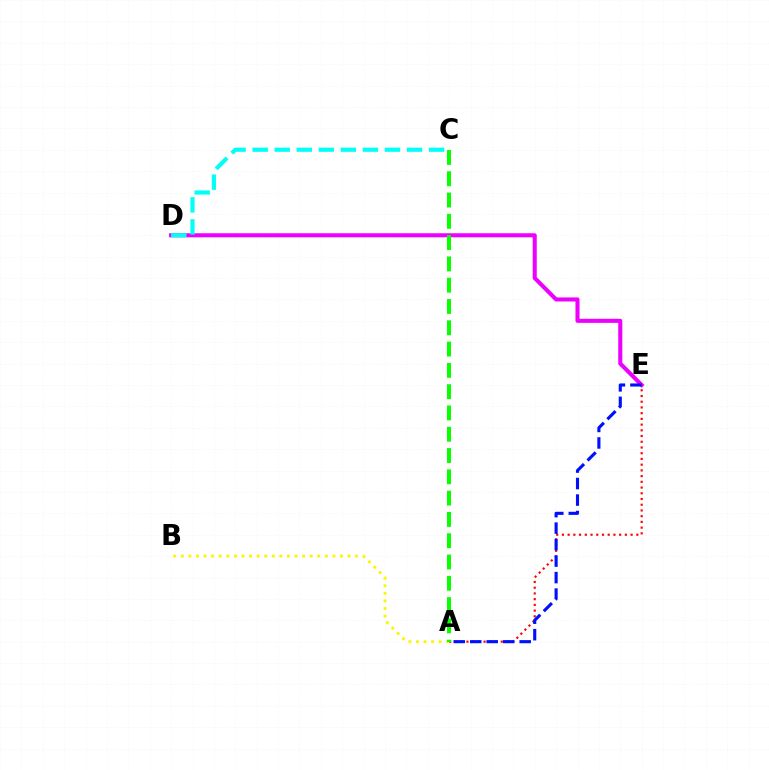{('D', 'E'): [{'color': '#ee00ff', 'line_style': 'solid', 'thickness': 2.93}], ('A', 'E'): [{'color': '#ff0000', 'line_style': 'dotted', 'thickness': 1.55}, {'color': '#0010ff', 'line_style': 'dashed', 'thickness': 2.24}], ('A', 'B'): [{'color': '#fcf500', 'line_style': 'dotted', 'thickness': 2.06}], ('A', 'C'): [{'color': '#08ff00', 'line_style': 'dashed', 'thickness': 2.89}], ('C', 'D'): [{'color': '#00fff6', 'line_style': 'dashed', 'thickness': 3.0}]}